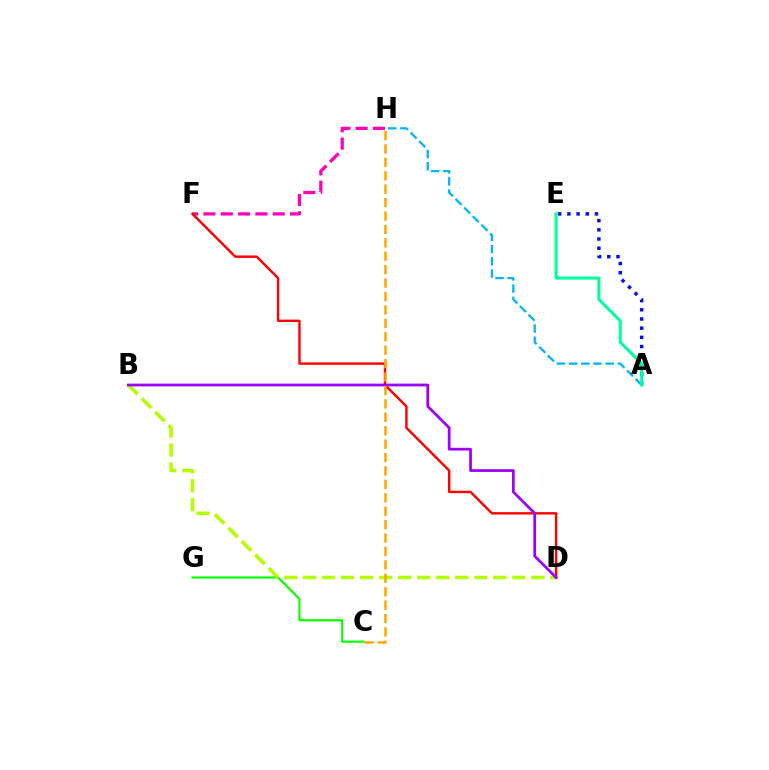{('F', 'H'): [{'color': '#ff00bd', 'line_style': 'dashed', 'thickness': 2.35}], ('A', 'E'): [{'color': '#0010ff', 'line_style': 'dotted', 'thickness': 2.5}, {'color': '#00ff9d', 'line_style': 'solid', 'thickness': 2.21}], ('C', 'G'): [{'color': '#08ff00', 'line_style': 'solid', 'thickness': 1.57}], ('B', 'D'): [{'color': '#b3ff00', 'line_style': 'dashed', 'thickness': 2.58}, {'color': '#9b00ff', 'line_style': 'solid', 'thickness': 1.98}], ('A', 'H'): [{'color': '#00b5ff', 'line_style': 'dashed', 'thickness': 1.66}], ('D', 'F'): [{'color': '#ff0000', 'line_style': 'solid', 'thickness': 1.74}], ('C', 'H'): [{'color': '#ffa500', 'line_style': 'dashed', 'thickness': 1.82}]}